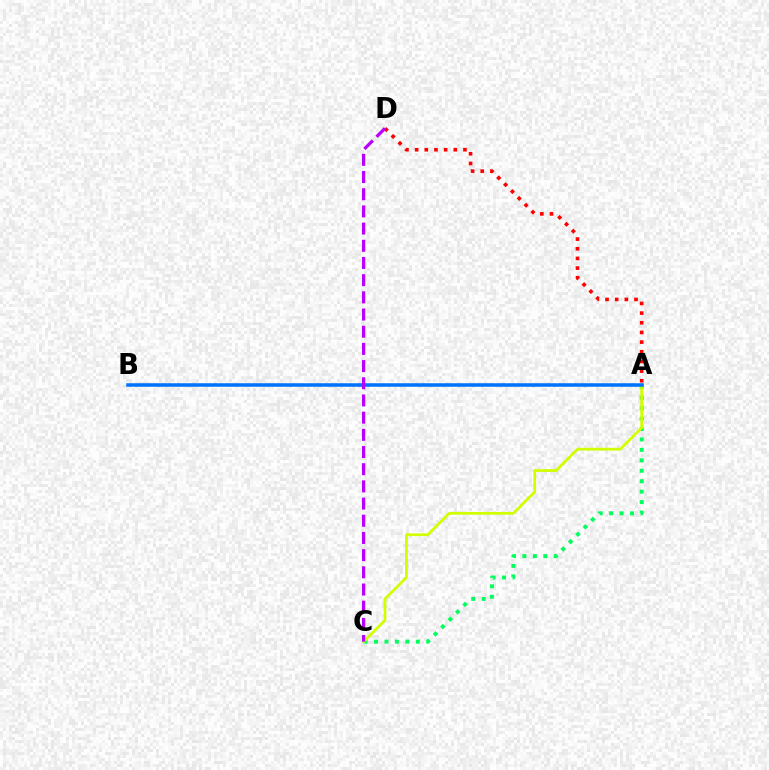{('A', 'C'): [{'color': '#00ff5c', 'line_style': 'dotted', 'thickness': 2.84}, {'color': '#d1ff00', 'line_style': 'solid', 'thickness': 1.99}], ('A', 'D'): [{'color': '#ff0000', 'line_style': 'dotted', 'thickness': 2.63}], ('A', 'B'): [{'color': '#0074ff', 'line_style': 'solid', 'thickness': 2.55}], ('C', 'D'): [{'color': '#b900ff', 'line_style': 'dashed', 'thickness': 2.33}]}